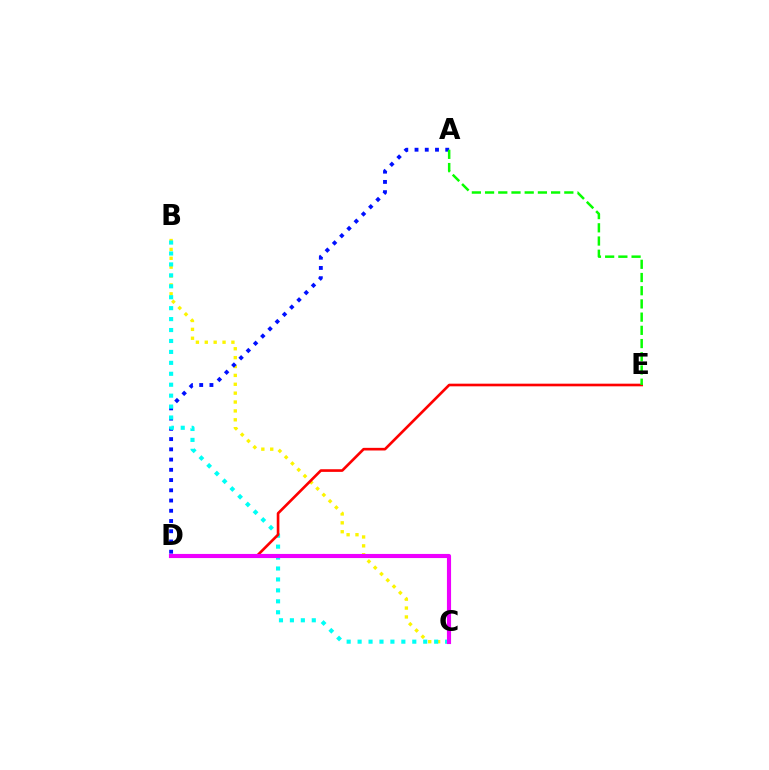{('B', 'C'): [{'color': '#fcf500', 'line_style': 'dotted', 'thickness': 2.41}, {'color': '#00fff6', 'line_style': 'dotted', 'thickness': 2.97}], ('A', 'D'): [{'color': '#0010ff', 'line_style': 'dotted', 'thickness': 2.78}], ('D', 'E'): [{'color': '#ff0000', 'line_style': 'solid', 'thickness': 1.9}], ('A', 'E'): [{'color': '#08ff00', 'line_style': 'dashed', 'thickness': 1.79}], ('C', 'D'): [{'color': '#ee00ff', 'line_style': 'solid', 'thickness': 2.97}]}